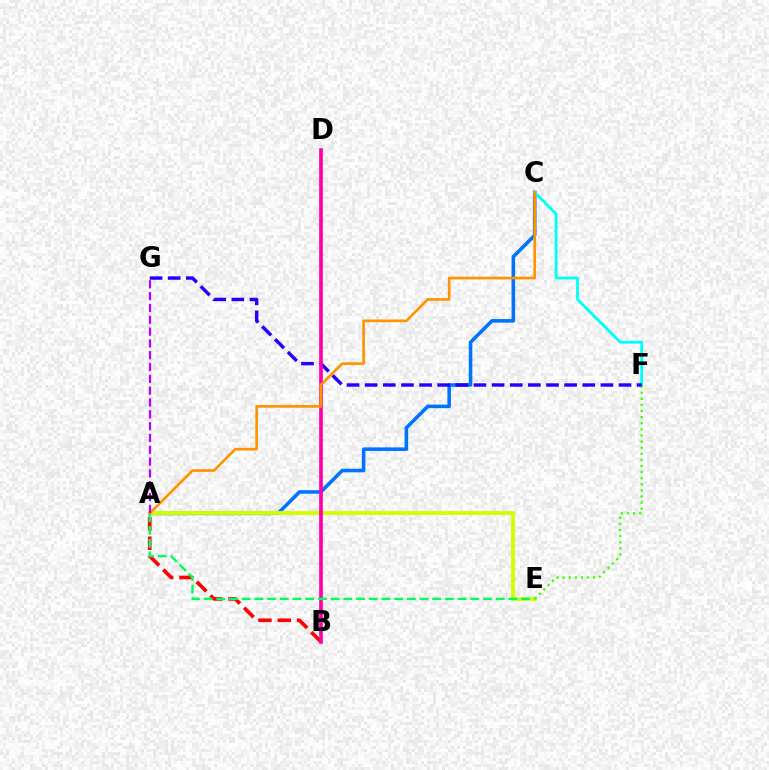{('A', 'C'): [{'color': '#0074ff', 'line_style': 'solid', 'thickness': 2.57}, {'color': '#ff9400', 'line_style': 'solid', 'thickness': 1.93}], ('A', 'E'): [{'color': '#d1ff00', 'line_style': 'solid', 'thickness': 2.76}, {'color': '#00ff5c', 'line_style': 'dashed', 'thickness': 1.73}], ('C', 'F'): [{'color': '#00fff6', 'line_style': 'solid', 'thickness': 2.01}], ('E', 'F'): [{'color': '#3dff00', 'line_style': 'dotted', 'thickness': 1.66}], ('A', 'B'): [{'color': '#ff0000', 'line_style': 'dashed', 'thickness': 2.63}], ('F', 'G'): [{'color': '#2500ff', 'line_style': 'dashed', 'thickness': 2.46}], ('B', 'D'): [{'color': '#ff00ac', 'line_style': 'solid', 'thickness': 2.66}], ('A', 'G'): [{'color': '#b900ff', 'line_style': 'dashed', 'thickness': 1.61}]}